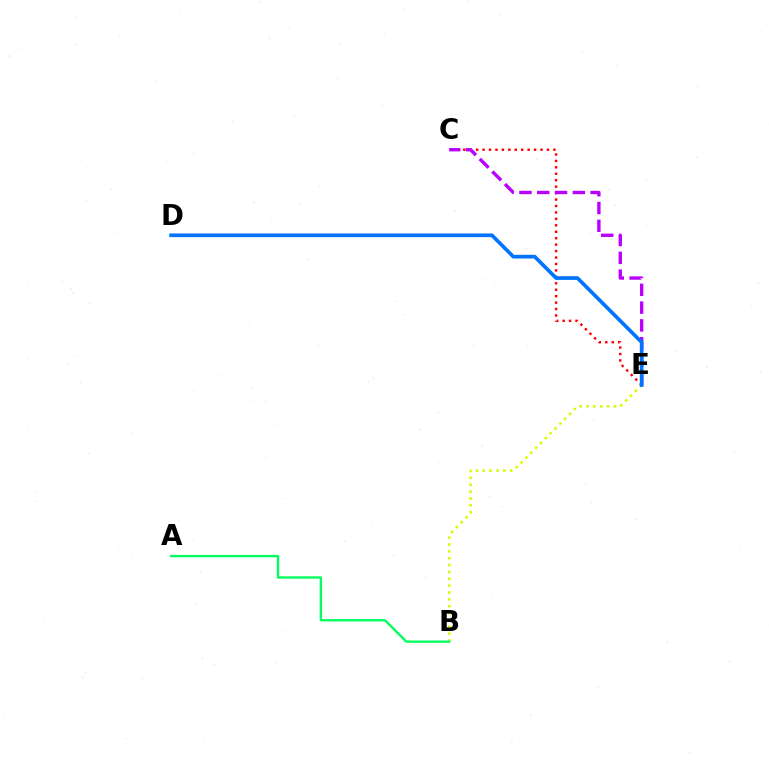{('C', 'E'): [{'color': '#ff0000', 'line_style': 'dotted', 'thickness': 1.75}, {'color': '#b900ff', 'line_style': 'dashed', 'thickness': 2.42}], ('B', 'E'): [{'color': '#d1ff00', 'line_style': 'dotted', 'thickness': 1.86}], ('A', 'B'): [{'color': '#00ff5c', 'line_style': 'solid', 'thickness': 1.68}], ('D', 'E'): [{'color': '#0074ff', 'line_style': 'solid', 'thickness': 2.64}]}